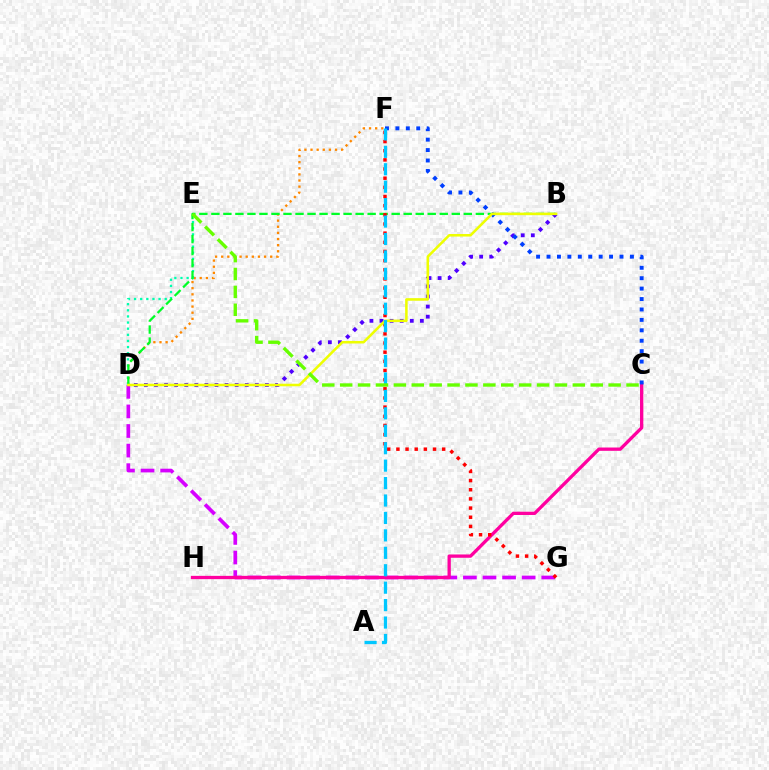{('D', 'F'): [{'color': '#ff8800', 'line_style': 'dotted', 'thickness': 1.66}], ('D', 'G'): [{'color': '#d600ff', 'line_style': 'dashed', 'thickness': 2.66}], ('D', 'E'): [{'color': '#00ffaf', 'line_style': 'dotted', 'thickness': 1.66}], ('C', 'H'): [{'color': '#ff00a0', 'line_style': 'solid', 'thickness': 2.38}], ('B', 'D'): [{'color': '#00ff27', 'line_style': 'dashed', 'thickness': 1.63}, {'color': '#4f00ff', 'line_style': 'dotted', 'thickness': 2.74}, {'color': '#eeff00', 'line_style': 'solid', 'thickness': 1.83}], ('F', 'G'): [{'color': '#ff0000', 'line_style': 'dotted', 'thickness': 2.49}], ('C', 'F'): [{'color': '#003fff', 'line_style': 'dotted', 'thickness': 2.83}], ('A', 'F'): [{'color': '#00c7ff', 'line_style': 'dashed', 'thickness': 2.37}], ('C', 'E'): [{'color': '#66ff00', 'line_style': 'dashed', 'thickness': 2.43}]}